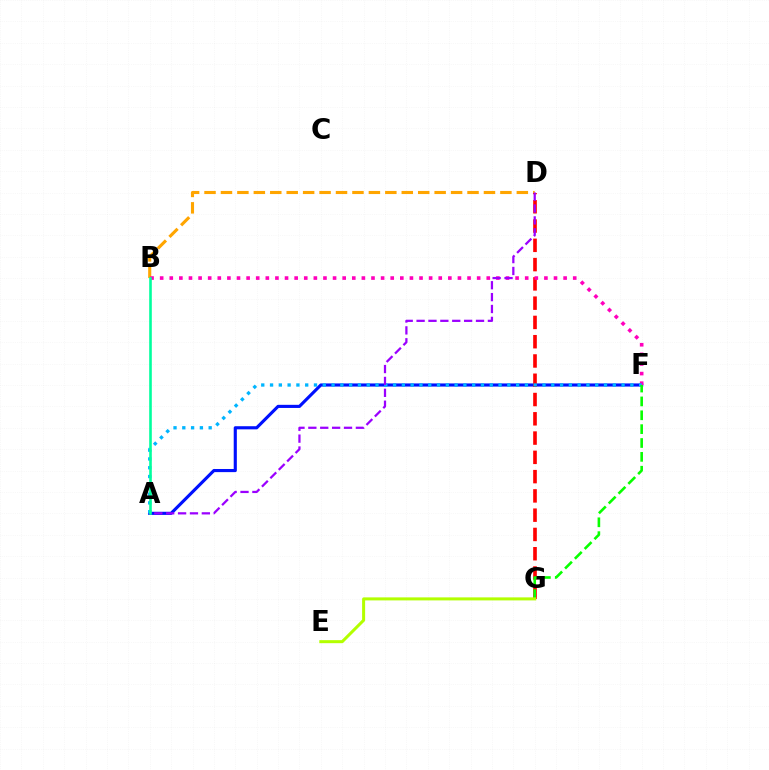{('B', 'D'): [{'color': '#ffa500', 'line_style': 'dashed', 'thickness': 2.23}], ('A', 'F'): [{'color': '#0010ff', 'line_style': 'solid', 'thickness': 2.25}, {'color': '#00b5ff', 'line_style': 'dotted', 'thickness': 2.39}], ('D', 'G'): [{'color': '#ff0000', 'line_style': 'dashed', 'thickness': 2.62}], ('B', 'F'): [{'color': '#ff00bd', 'line_style': 'dotted', 'thickness': 2.61}], ('F', 'G'): [{'color': '#08ff00', 'line_style': 'dashed', 'thickness': 1.88}], ('A', 'D'): [{'color': '#9b00ff', 'line_style': 'dashed', 'thickness': 1.61}], ('A', 'B'): [{'color': '#00ff9d', 'line_style': 'solid', 'thickness': 1.88}], ('E', 'G'): [{'color': '#b3ff00', 'line_style': 'solid', 'thickness': 2.18}]}